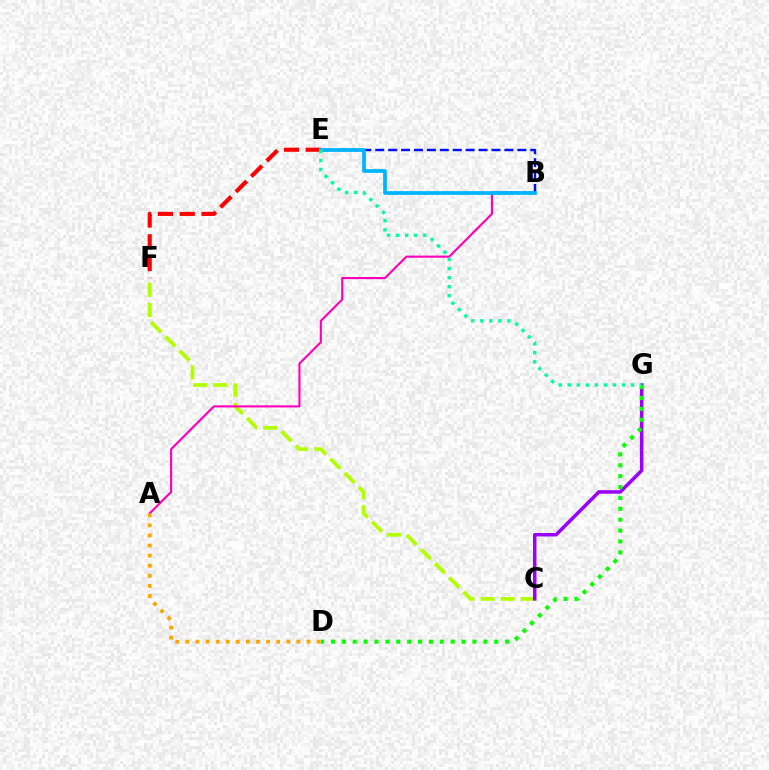{('C', 'F'): [{'color': '#b3ff00', 'line_style': 'dashed', 'thickness': 2.73}], ('C', 'G'): [{'color': '#9b00ff', 'line_style': 'solid', 'thickness': 2.52}], ('A', 'B'): [{'color': '#ff00bd', 'line_style': 'solid', 'thickness': 1.54}], ('E', 'F'): [{'color': '#ff0000', 'line_style': 'dashed', 'thickness': 2.96}], ('B', 'E'): [{'color': '#0010ff', 'line_style': 'dashed', 'thickness': 1.76}, {'color': '#00b5ff', 'line_style': 'solid', 'thickness': 2.69}], ('D', 'G'): [{'color': '#08ff00', 'line_style': 'dotted', 'thickness': 2.96}], ('E', 'G'): [{'color': '#00ff9d', 'line_style': 'dotted', 'thickness': 2.46}], ('A', 'D'): [{'color': '#ffa500', 'line_style': 'dotted', 'thickness': 2.74}]}